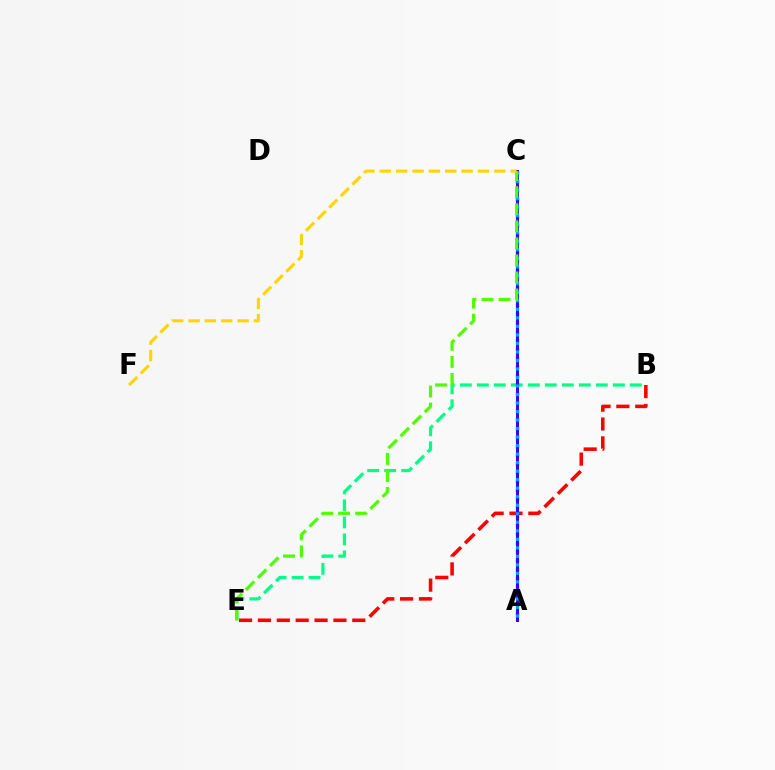{('B', 'E'): [{'color': '#ff0000', 'line_style': 'dashed', 'thickness': 2.56}, {'color': '#00ff86', 'line_style': 'dashed', 'thickness': 2.31}], ('A', 'C'): [{'color': '#ff00ed', 'line_style': 'dotted', 'thickness': 2.39}, {'color': '#3700ff', 'line_style': 'solid', 'thickness': 2.17}, {'color': '#009eff', 'line_style': 'dotted', 'thickness': 2.31}], ('C', 'E'): [{'color': '#4fff00', 'line_style': 'dashed', 'thickness': 2.32}], ('C', 'F'): [{'color': '#ffd500', 'line_style': 'dashed', 'thickness': 2.22}]}